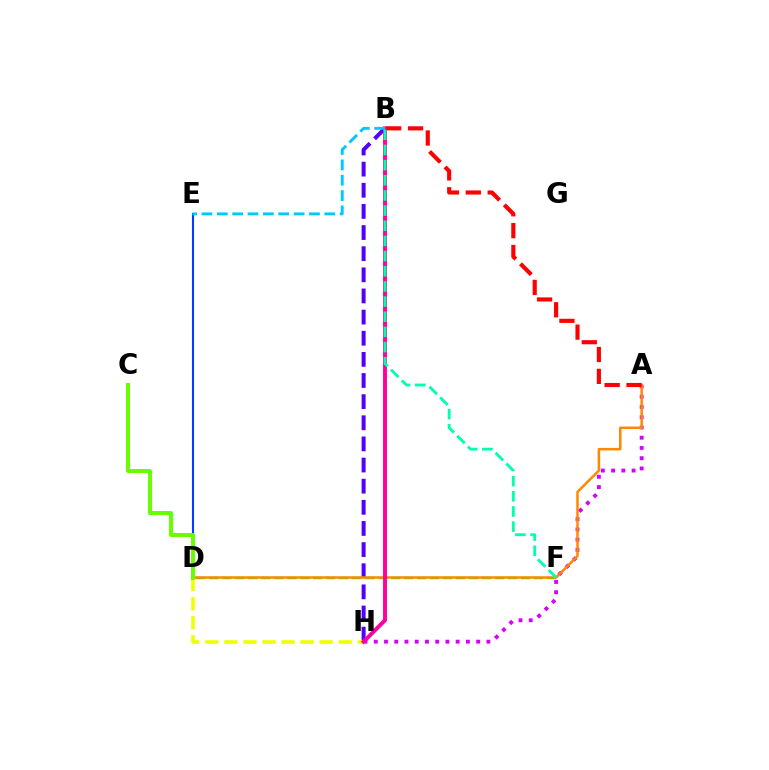{('A', 'H'): [{'color': '#d600ff', 'line_style': 'dotted', 'thickness': 2.78}], ('D', 'F'): [{'color': '#00ff27', 'line_style': 'dashed', 'thickness': 1.76}], ('B', 'H'): [{'color': '#4f00ff', 'line_style': 'dashed', 'thickness': 2.87}, {'color': '#ff00a0', 'line_style': 'solid', 'thickness': 2.83}], ('D', 'H'): [{'color': '#eeff00', 'line_style': 'dashed', 'thickness': 2.59}], ('D', 'E'): [{'color': '#003fff', 'line_style': 'solid', 'thickness': 1.51}], ('A', 'D'): [{'color': '#ff8800', 'line_style': 'solid', 'thickness': 1.81}], ('A', 'B'): [{'color': '#ff0000', 'line_style': 'dashed', 'thickness': 2.97}], ('B', 'F'): [{'color': '#00ffaf', 'line_style': 'dashed', 'thickness': 2.06}], ('C', 'D'): [{'color': '#66ff00', 'line_style': 'solid', 'thickness': 2.85}], ('B', 'E'): [{'color': '#00c7ff', 'line_style': 'dashed', 'thickness': 2.09}]}